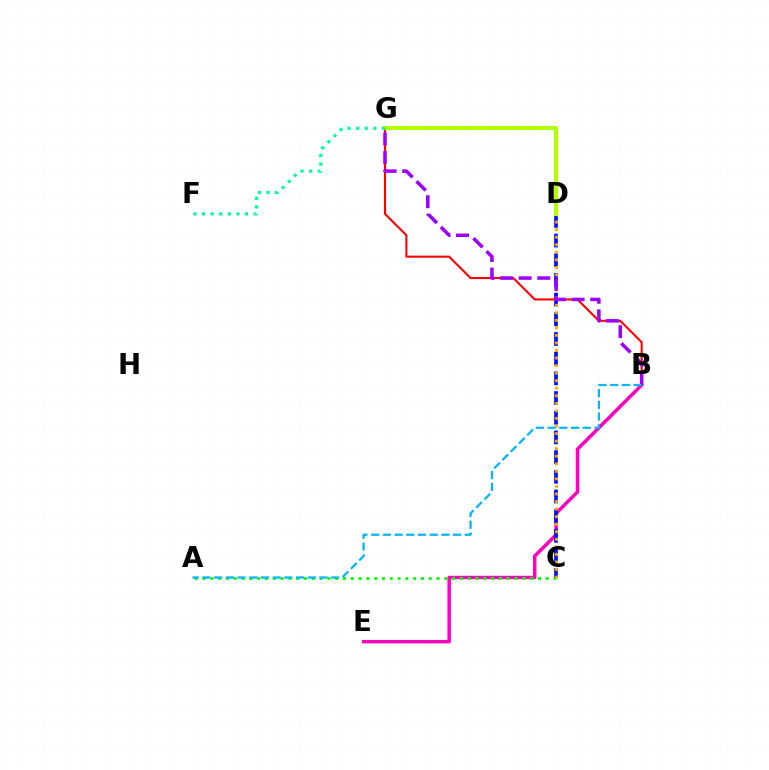{('B', 'E'): [{'color': '#ff00bd', 'line_style': 'solid', 'thickness': 2.5}], ('C', 'D'): [{'color': '#0010ff', 'line_style': 'dashed', 'thickness': 2.67}, {'color': '#ffa500', 'line_style': 'dotted', 'thickness': 2.05}], ('B', 'G'): [{'color': '#ff0000', 'line_style': 'solid', 'thickness': 1.51}, {'color': '#9b00ff', 'line_style': 'dashed', 'thickness': 2.52}], ('A', 'C'): [{'color': '#08ff00', 'line_style': 'dotted', 'thickness': 2.12}], ('D', 'G'): [{'color': '#b3ff00', 'line_style': 'solid', 'thickness': 2.97}], ('F', 'G'): [{'color': '#00ff9d', 'line_style': 'dotted', 'thickness': 2.33}], ('A', 'B'): [{'color': '#00b5ff', 'line_style': 'dashed', 'thickness': 1.59}]}